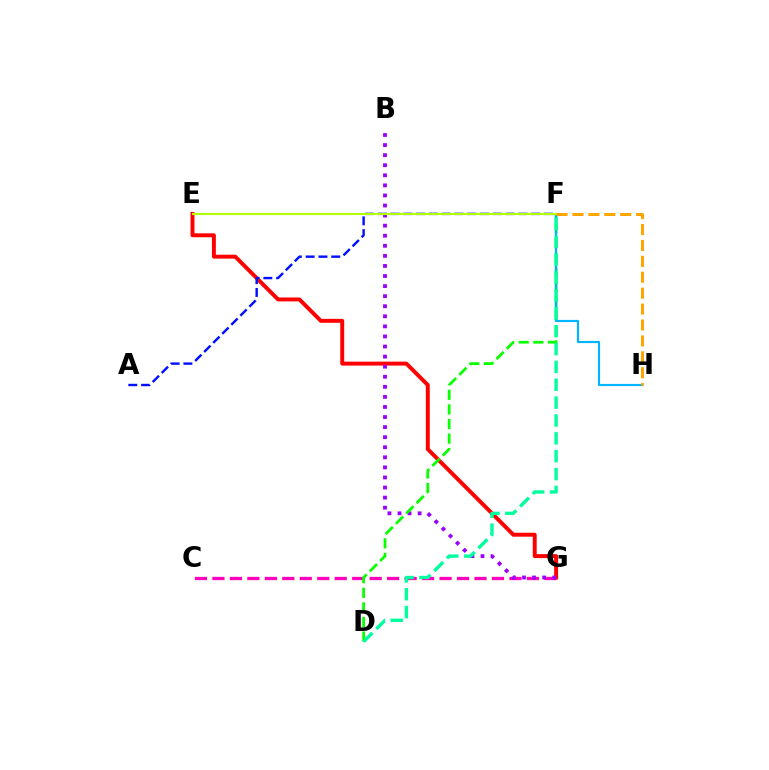{('C', 'G'): [{'color': '#ff00bd', 'line_style': 'dashed', 'thickness': 2.37}], ('E', 'G'): [{'color': '#ff0000', 'line_style': 'solid', 'thickness': 2.84}], ('B', 'G'): [{'color': '#9b00ff', 'line_style': 'dotted', 'thickness': 2.74}], ('D', 'F'): [{'color': '#08ff00', 'line_style': 'dashed', 'thickness': 1.98}, {'color': '#00ff9d', 'line_style': 'dashed', 'thickness': 2.43}], ('F', 'H'): [{'color': '#00b5ff', 'line_style': 'solid', 'thickness': 1.56}, {'color': '#ffa500', 'line_style': 'dashed', 'thickness': 2.16}], ('A', 'F'): [{'color': '#0010ff', 'line_style': 'dashed', 'thickness': 1.74}], ('E', 'F'): [{'color': '#b3ff00', 'line_style': 'solid', 'thickness': 1.5}]}